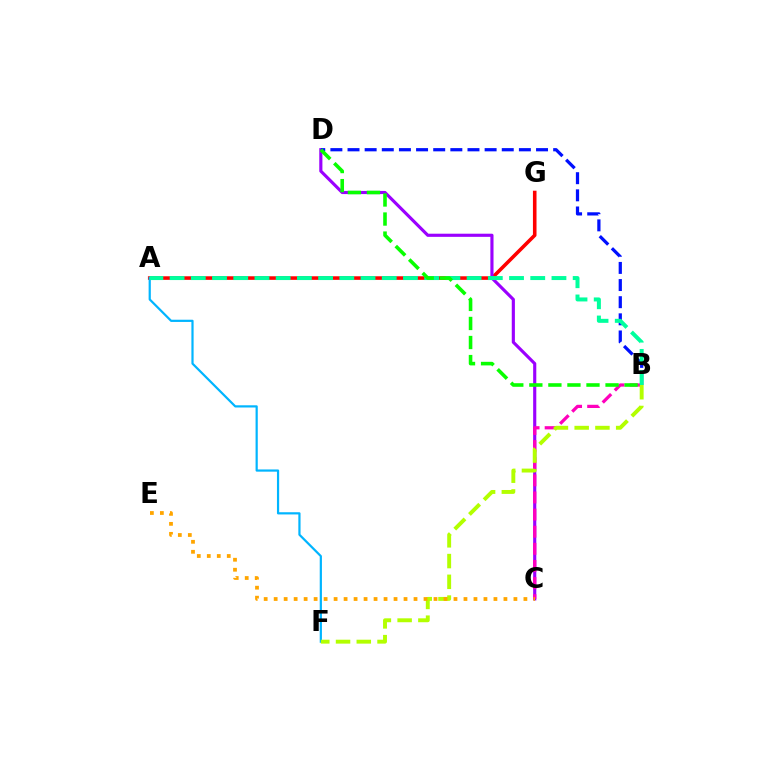{('A', 'G'): [{'color': '#ff0000', 'line_style': 'solid', 'thickness': 2.57}], ('A', 'F'): [{'color': '#00b5ff', 'line_style': 'solid', 'thickness': 1.59}], ('C', 'D'): [{'color': '#9b00ff', 'line_style': 'solid', 'thickness': 2.26}], ('B', 'C'): [{'color': '#ff00bd', 'line_style': 'dashed', 'thickness': 2.33}], ('B', 'F'): [{'color': '#b3ff00', 'line_style': 'dashed', 'thickness': 2.82}], ('B', 'D'): [{'color': '#0010ff', 'line_style': 'dashed', 'thickness': 2.33}, {'color': '#08ff00', 'line_style': 'dashed', 'thickness': 2.59}], ('A', 'B'): [{'color': '#00ff9d', 'line_style': 'dashed', 'thickness': 2.88}], ('C', 'E'): [{'color': '#ffa500', 'line_style': 'dotted', 'thickness': 2.71}]}